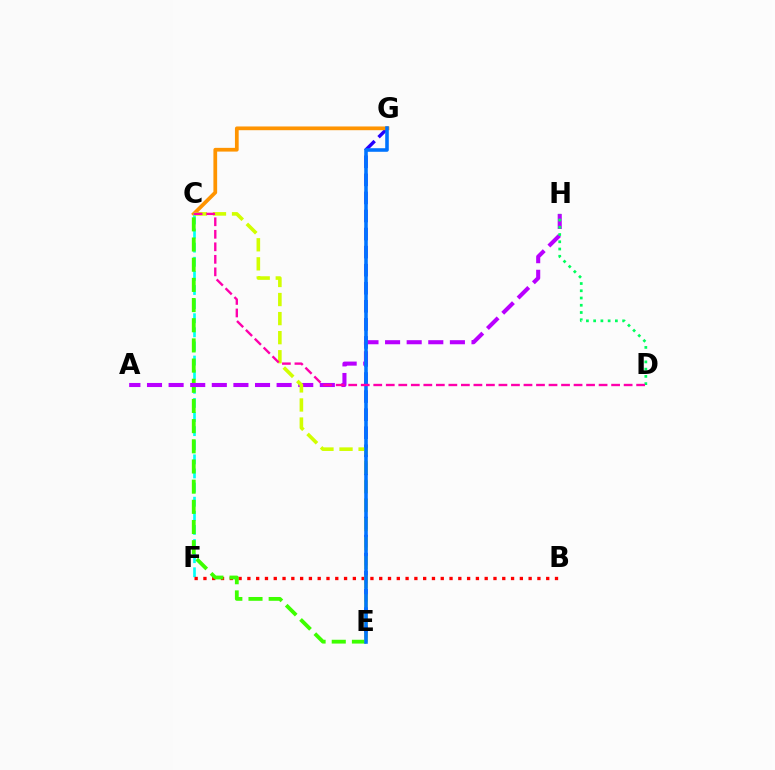{('E', 'G'): [{'color': '#2500ff', 'line_style': 'dashed', 'thickness': 2.45}, {'color': '#0074ff', 'line_style': 'solid', 'thickness': 2.57}], ('C', 'G'): [{'color': '#ff9400', 'line_style': 'solid', 'thickness': 2.69}], ('C', 'F'): [{'color': '#00fff6', 'line_style': 'dashed', 'thickness': 1.92}], ('B', 'F'): [{'color': '#ff0000', 'line_style': 'dotted', 'thickness': 2.39}], ('C', 'E'): [{'color': '#3dff00', 'line_style': 'dashed', 'thickness': 2.74}, {'color': '#d1ff00', 'line_style': 'dashed', 'thickness': 2.59}], ('A', 'H'): [{'color': '#b900ff', 'line_style': 'dashed', 'thickness': 2.93}], ('D', 'H'): [{'color': '#00ff5c', 'line_style': 'dotted', 'thickness': 1.97}], ('C', 'D'): [{'color': '#ff00ac', 'line_style': 'dashed', 'thickness': 1.7}]}